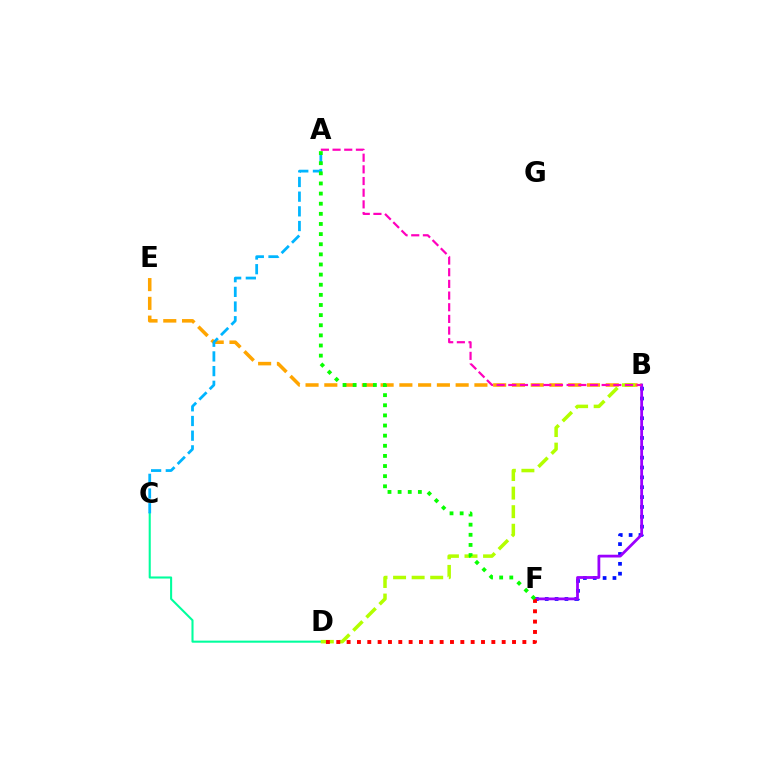{('B', 'F'): [{'color': '#0010ff', 'line_style': 'dotted', 'thickness': 2.68}, {'color': '#9b00ff', 'line_style': 'solid', 'thickness': 2.0}], ('C', 'D'): [{'color': '#00ff9d', 'line_style': 'solid', 'thickness': 1.5}], ('B', 'E'): [{'color': '#ffa500', 'line_style': 'dashed', 'thickness': 2.55}], ('B', 'D'): [{'color': '#b3ff00', 'line_style': 'dashed', 'thickness': 2.52}], ('D', 'F'): [{'color': '#ff0000', 'line_style': 'dotted', 'thickness': 2.81}], ('A', 'C'): [{'color': '#00b5ff', 'line_style': 'dashed', 'thickness': 1.99}], ('A', 'F'): [{'color': '#08ff00', 'line_style': 'dotted', 'thickness': 2.75}], ('A', 'B'): [{'color': '#ff00bd', 'line_style': 'dashed', 'thickness': 1.59}]}